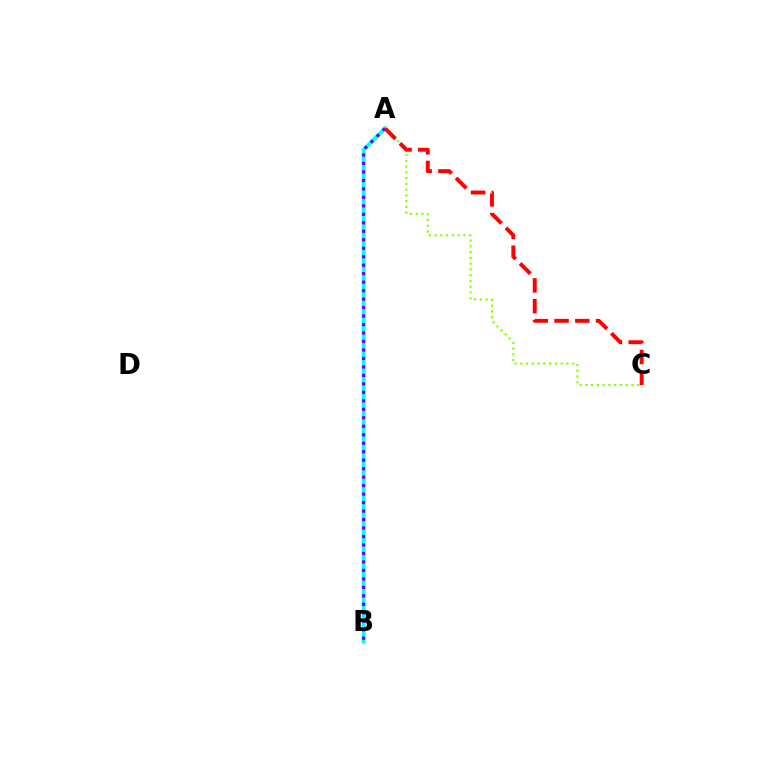{('A', 'C'): [{'color': '#84ff00', 'line_style': 'dotted', 'thickness': 1.56}, {'color': '#ff0000', 'line_style': 'dashed', 'thickness': 2.82}], ('A', 'B'): [{'color': '#00fff6', 'line_style': 'solid', 'thickness': 2.76}, {'color': '#7200ff', 'line_style': 'dotted', 'thickness': 2.3}]}